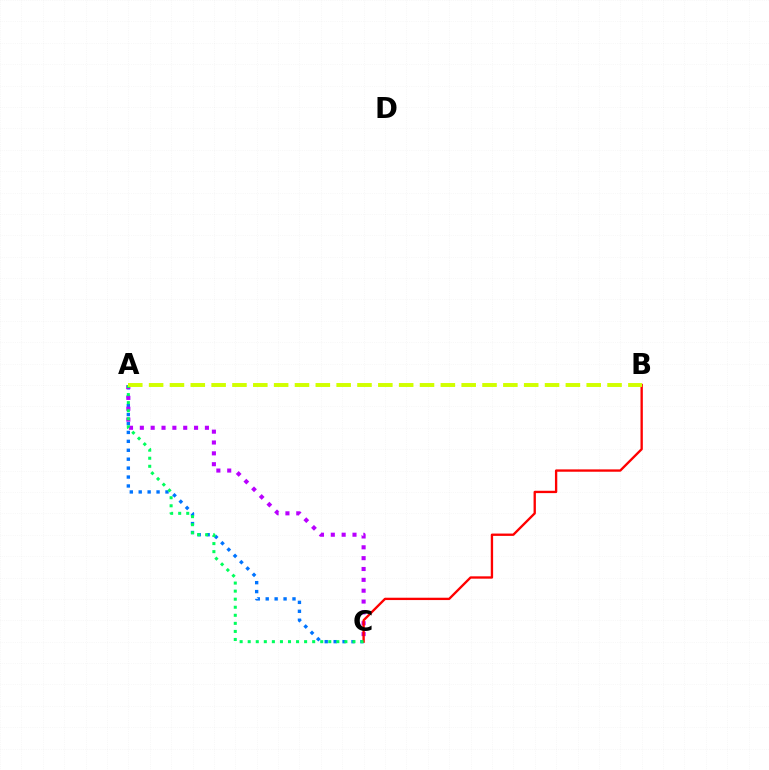{('A', 'C'): [{'color': '#0074ff', 'line_style': 'dotted', 'thickness': 2.43}, {'color': '#b900ff', 'line_style': 'dotted', 'thickness': 2.95}, {'color': '#00ff5c', 'line_style': 'dotted', 'thickness': 2.19}], ('B', 'C'): [{'color': '#ff0000', 'line_style': 'solid', 'thickness': 1.68}], ('A', 'B'): [{'color': '#d1ff00', 'line_style': 'dashed', 'thickness': 2.83}]}